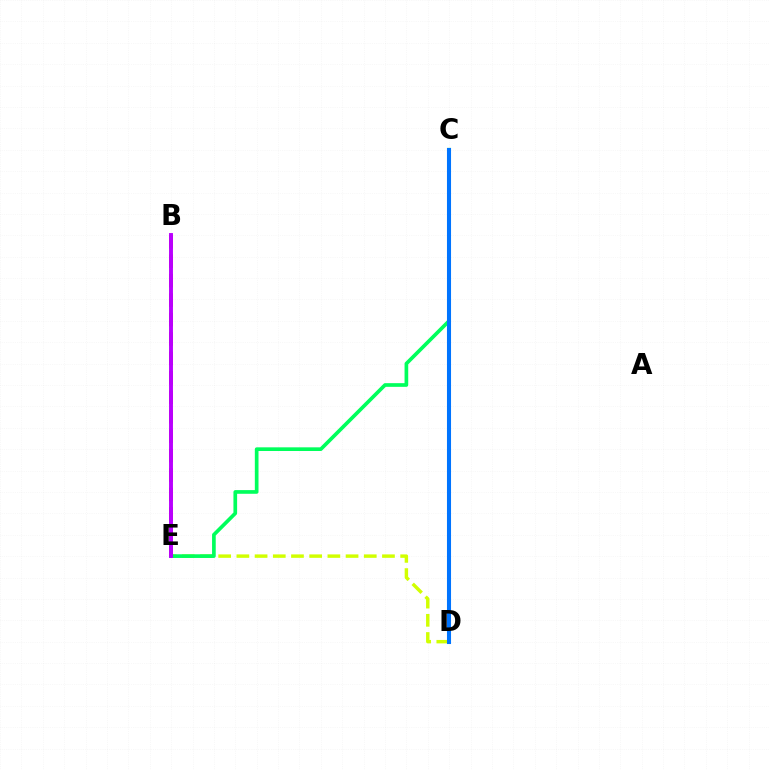{('D', 'E'): [{'color': '#d1ff00', 'line_style': 'dashed', 'thickness': 2.47}], ('C', 'E'): [{'color': '#00ff5c', 'line_style': 'solid', 'thickness': 2.65}], ('B', 'E'): [{'color': '#ff0000', 'line_style': 'dashed', 'thickness': 2.64}, {'color': '#b900ff', 'line_style': 'solid', 'thickness': 2.81}], ('C', 'D'): [{'color': '#0074ff', 'line_style': 'solid', 'thickness': 2.93}]}